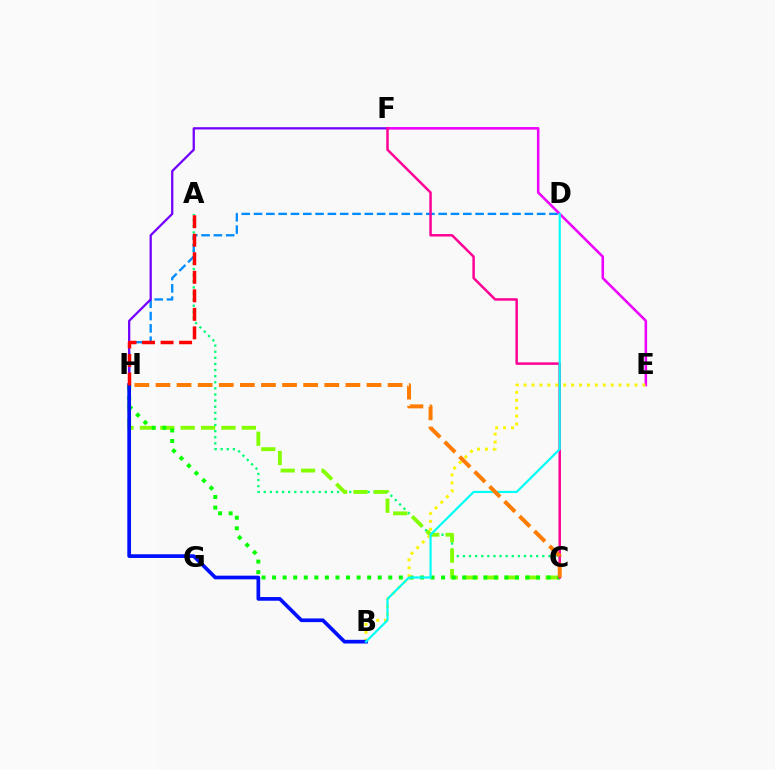{('A', 'C'): [{'color': '#00ff74', 'line_style': 'dotted', 'thickness': 1.66}], ('D', 'H'): [{'color': '#008cff', 'line_style': 'dashed', 'thickness': 1.67}], ('F', 'H'): [{'color': '#7200ff', 'line_style': 'solid', 'thickness': 1.63}], ('E', 'F'): [{'color': '#ee00ff', 'line_style': 'solid', 'thickness': 1.84}], ('C', 'H'): [{'color': '#84ff00', 'line_style': 'dashed', 'thickness': 2.77}, {'color': '#08ff00', 'line_style': 'dotted', 'thickness': 2.87}, {'color': '#ff7c00', 'line_style': 'dashed', 'thickness': 2.87}], ('C', 'F'): [{'color': '#ff0094', 'line_style': 'solid', 'thickness': 1.79}], ('B', 'E'): [{'color': '#fcf500', 'line_style': 'dotted', 'thickness': 2.15}], ('B', 'H'): [{'color': '#0010ff', 'line_style': 'solid', 'thickness': 2.66}], ('B', 'D'): [{'color': '#00fff6', 'line_style': 'solid', 'thickness': 1.58}], ('A', 'H'): [{'color': '#ff0000', 'line_style': 'dashed', 'thickness': 2.52}]}